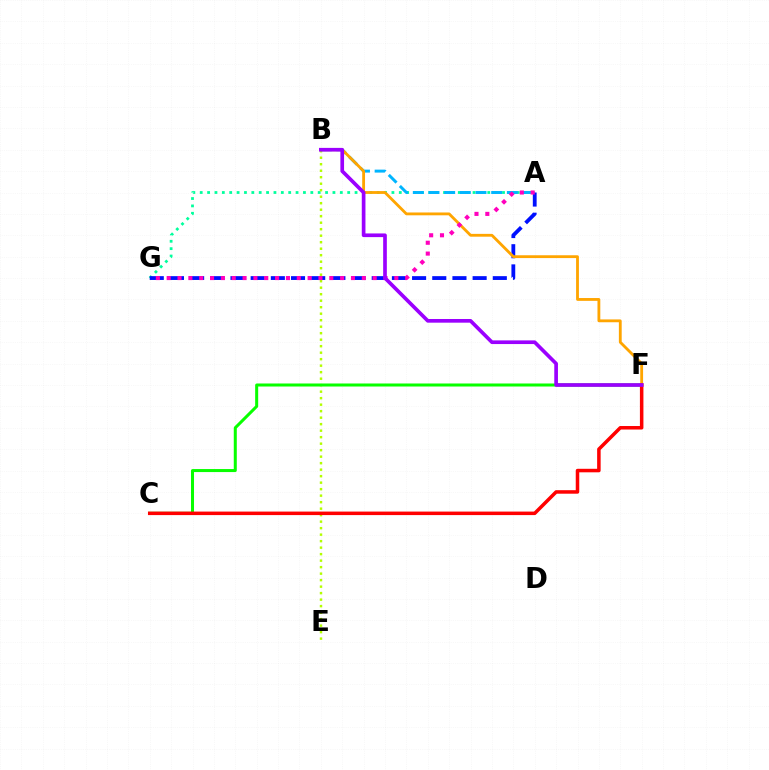{('A', 'G'): [{'color': '#00ff9d', 'line_style': 'dotted', 'thickness': 2.0}, {'color': '#0010ff', 'line_style': 'dashed', 'thickness': 2.74}, {'color': '#ff00bd', 'line_style': 'dotted', 'thickness': 2.95}], ('B', 'E'): [{'color': '#b3ff00', 'line_style': 'dotted', 'thickness': 1.77}], ('C', 'F'): [{'color': '#08ff00', 'line_style': 'solid', 'thickness': 2.17}, {'color': '#ff0000', 'line_style': 'solid', 'thickness': 2.53}], ('A', 'B'): [{'color': '#00b5ff', 'line_style': 'dashed', 'thickness': 2.13}], ('B', 'F'): [{'color': '#ffa500', 'line_style': 'solid', 'thickness': 2.03}, {'color': '#9b00ff', 'line_style': 'solid', 'thickness': 2.65}]}